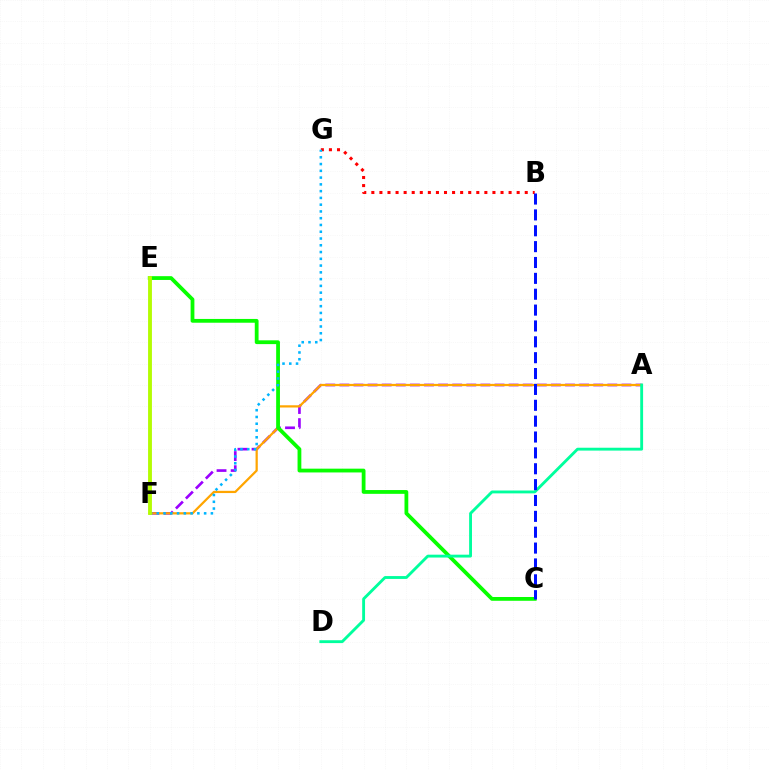{('A', 'F'): [{'color': '#9b00ff', 'line_style': 'dashed', 'thickness': 1.92}, {'color': '#ffa500', 'line_style': 'solid', 'thickness': 1.61}], ('E', 'F'): [{'color': '#ff00bd', 'line_style': 'solid', 'thickness': 1.65}, {'color': '#b3ff00', 'line_style': 'solid', 'thickness': 2.75}], ('C', 'E'): [{'color': '#08ff00', 'line_style': 'solid', 'thickness': 2.72}], ('B', 'G'): [{'color': '#ff0000', 'line_style': 'dotted', 'thickness': 2.19}], ('A', 'D'): [{'color': '#00ff9d', 'line_style': 'solid', 'thickness': 2.06}], ('F', 'G'): [{'color': '#00b5ff', 'line_style': 'dotted', 'thickness': 1.84}], ('B', 'C'): [{'color': '#0010ff', 'line_style': 'dashed', 'thickness': 2.16}]}